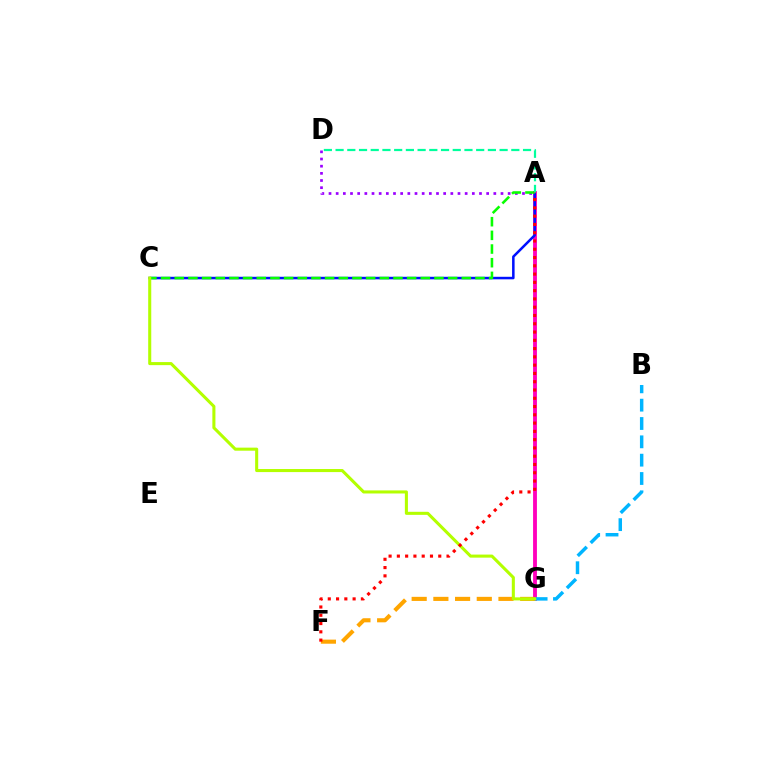{('A', 'G'): [{'color': '#ff00bd', 'line_style': 'solid', 'thickness': 2.77}], ('F', 'G'): [{'color': '#ffa500', 'line_style': 'dashed', 'thickness': 2.95}], ('A', 'C'): [{'color': '#0010ff', 'line_style': 'solid', 'thickness': 1.82}, {'color': '#08ff00', 'line_style': 'dashed', 'thickness': 1.86}], ('A', 'D'): [{'color': '#9b00ff', 'line_style': 'dotted', 'thickness': 1.95}, {'color': '#00ff9d', 'line_style': 'dashed', 'thickness': 1.59}], ('B', 'G'): [{'color': '#00b5ff', 'line_style': 'dashed', 'thickness': 2.49}], ('C', 'G'): [{'color': '#b3ff00', 'line_style': 'solid', 'thickness': 2.2}], ('A', 'F'): [{'color': '#ff0000', 'line_style': 'dotted', 'thickness': 2.25}]}